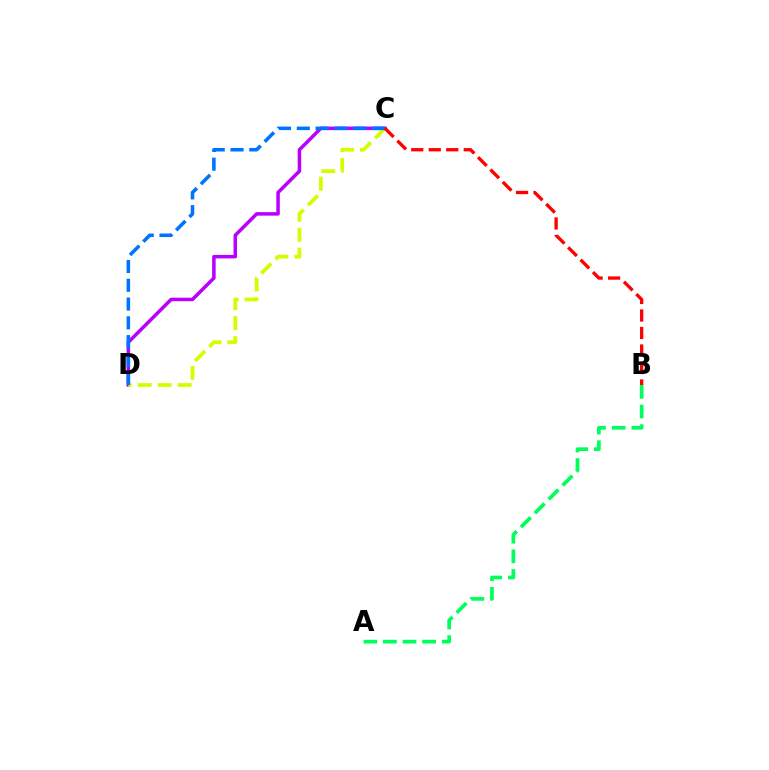{('C', 'D'): [{'color': '#b900ff', 'line_style': 'solid', 'thickness': 2.53}, {'color': '#d1ff00', 'line_style': 'dashed', 'thickness': 2.72}, {'color': '#0074ff', 'line_style': 'dashed', 'thickness': 2.55}], ('A', 'B'): [{'color': '#00ff5c', 'line_style': 'dashed', 'thickness': 2.67}], ('B', 'C'): [{'color': '#ff0000', 'line_style': 'dashed', 'thickness': 2.38}]}